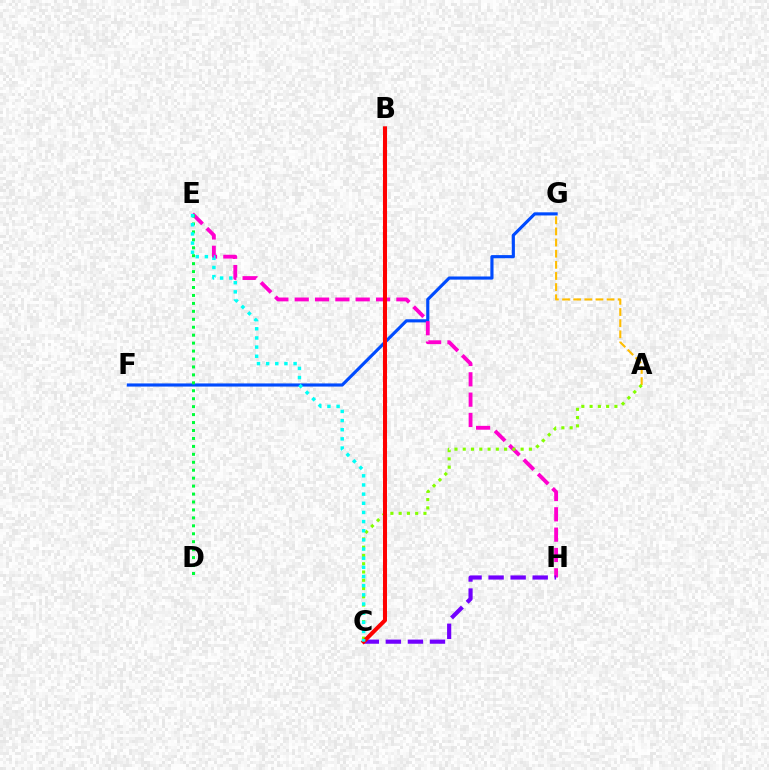{('F', 'G'): [{'color': '#004bff', 'line_style': 'solid', 'thickness': 2.26}], ('E', 'H'): [{'color': '#ff00cf', 'line_style': 'dashed', 'thickness': 2.76}], ('A', 'G'): [{'color': '#ffbd00', 'line_style': 'dashed', 'thickness': 1.51}], ('A', 'C'): [{'color': '#84ff00', 'line_style': 'dotted', 'thickness': 2.25}], ('C', 'H'): [{'color': '#7200ff', 'line_style': 'dashed', 'thickness': 3.0}], ('B', 'C'): [{'color': '#ff0000', 'line_style': 'solid', 'thickness': 2.91}], ('D', 'E'): [{'color': '#00ff39', 'line_style': 'dotted', 'thickness': 2.16}], ('C', 'E'): [{'color': '#00fff6', 'line_style': 'dotted', 'thickness': 2.49}]}